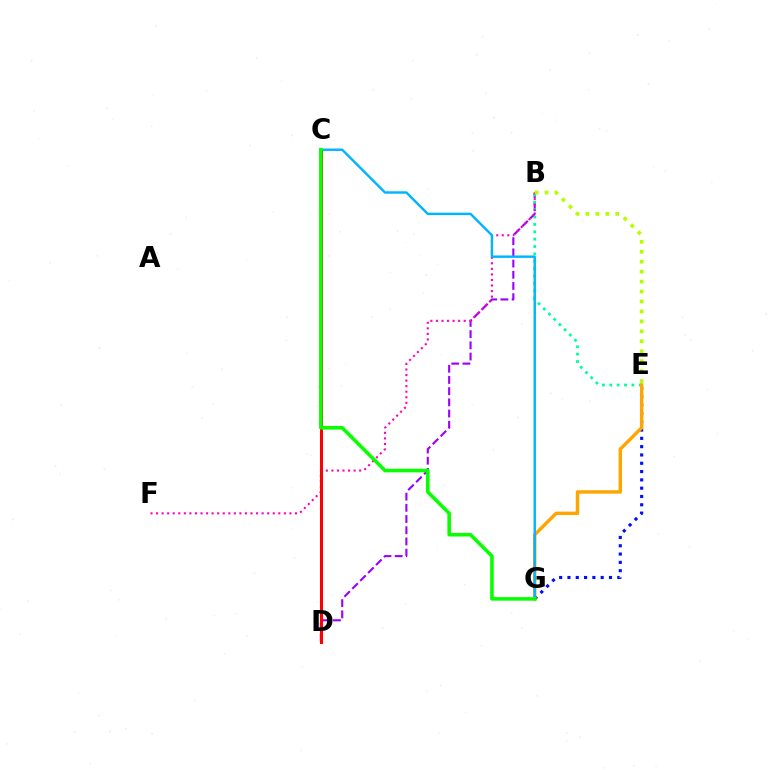{('B', 'D'): [{'color': '#9b00ff', 'line_style': 'dashed', 'thickness': 1.52}], ('B', 'E'): [{'color': '#00ff9d', 'line_style': 'dotted', 'thickness': 2.0}, {'color': '#b3ff00', 'line_style': 'dotted', 'thickness': 2.7}], ('B', 'F'): [{'color': '#ff00bd', 'line_style': 'dotted', 'thickness': 1.51}], ('E', 'G'): [{'color': '#0010ff', 'line_style': 'dotted', 'thickness': 2.26}, {'color': '#ffa500', 'line_style': 'solid', 'thickness': 2.47}], ('C', 'D'): [{'color': '#ff0000', 'line_style': 'solid', 'thickness': 2.15}], ('C', 'G'): [{'color': '#00b5ff', 'line_style': 'solid', 'thickness': 1.74}, {'color': '#08ff00', 'line_style': 'solid', 'thickness': 2.57}]}